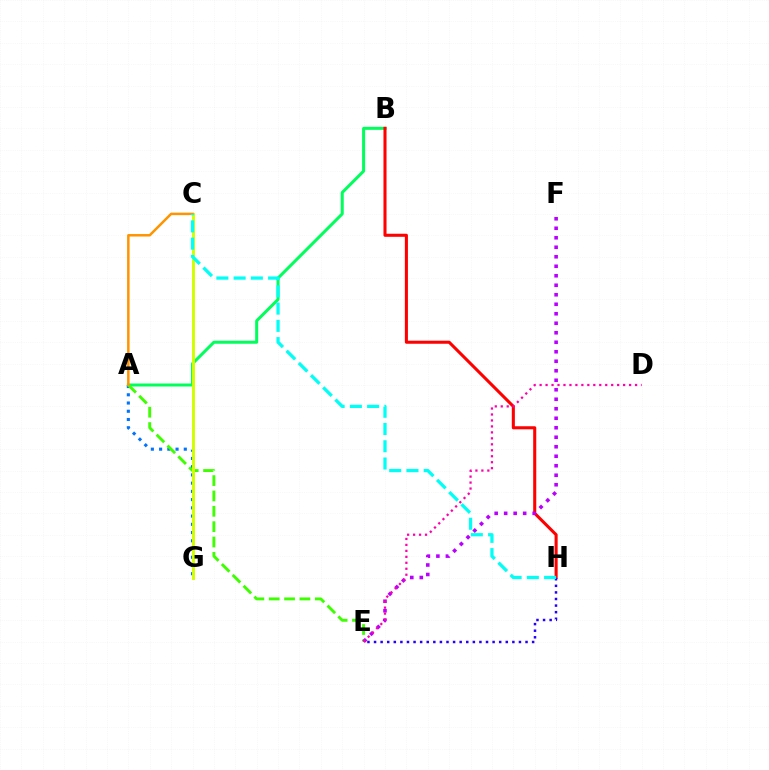{('A', 'B'): [{'color': '#00ff5c', 'line_style': 'solid', 'thickness': 2.17}], ('A', 'G'): [{'color': '#0074ff', 'line_style': 'dotted', 'thickness': 2.24}], ('B', 'H'): [{'color': '#ff0000', 'line_style': 'solid', 'thickness': 2.21}], ('E', 'H'): [{'color': '#2500ff', 'line_style': 'dotted', 'thickness': 1.79}], ('A', 'E'): [{'color': '#3dff00', 'line_style': 'dashed', 'thickness': 2.09}], ('C', 'G'): [{'color': '#d1ff00', 'line_style': 'solid', 'thickness': 2.12}], ('A', 'C'): [{'color': '#ff9400', 'line_style': 'solid', 'thickness': 1.8}], ('E', 'F'): [{'color': '#b900ff', 'line_style': 'dotted', 'thickness': 2.58}], ('C', 'H'): [{'color': '#00fff6', 'line_style': 'dashed', 'thickness': 2.34}], ('D', 'E'): [{'color': '#ff00ac', 'line_style': 'dotted', 'thickness': 1.62}]}